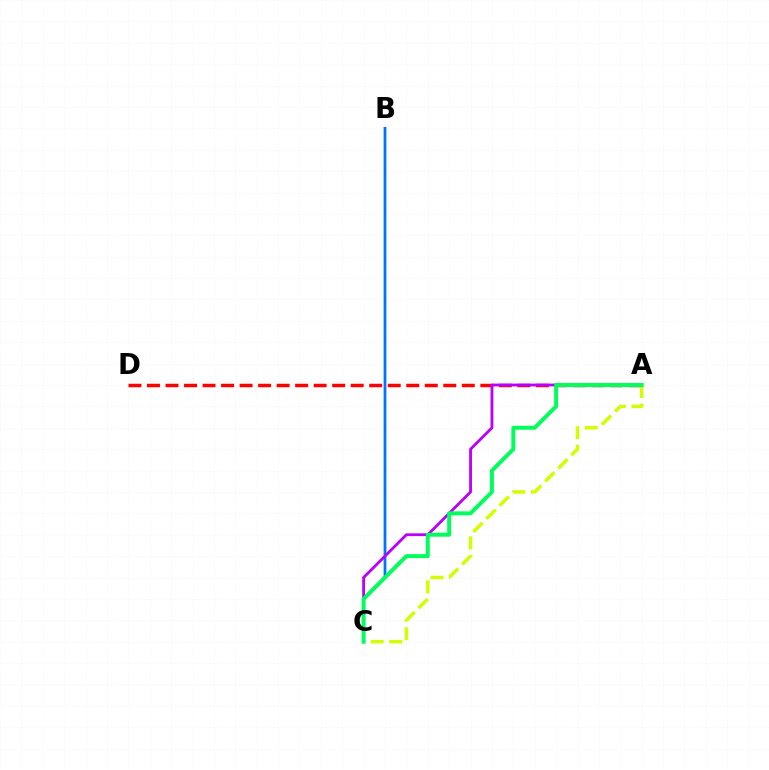{('A', 'D'): [{'color': '#ff0000', 'line_style': 'dashed', 'thickness': 2.52}], ('B', 'C'): [{'color': '#0074ff', 'line_style': 'solid', 'thickness': 2.0}], ('A', 'C'): [{'color': '#b900ff', 'line_style': 'solid', 'thickness': 2.02}, {'color': '#d1ff00', 'line_style': 'dashed', 'thickness': 2.52}, {'color': '#00ff5c', 'line_style': 'solid', 'thickness': 2.85}]}